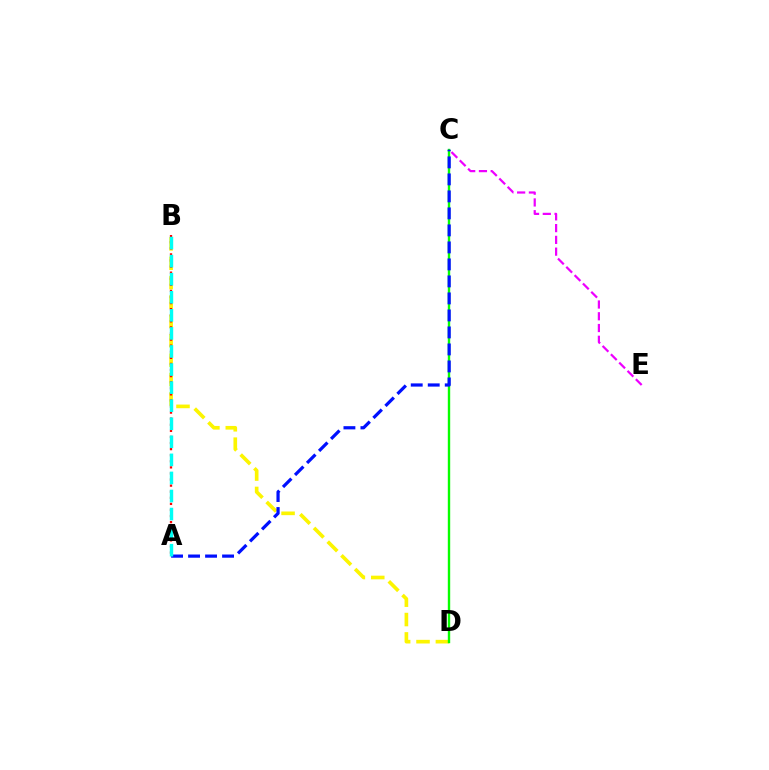{('B', 'D'): [{'color': '#fcf500', 'line_style': 'dashed', 'thickness': 2.63}], ('A', 'B'): [{'color': '#ff0000', 'line_style': 'dotted', 'thickness': 1.65}, {'color': '#00fff6', 'line_style': 'dashed', 'thickness': 2.45}], ('C', 'D'): [{'color': '#08ff00', 'line_style': 'solid', 'thickness': 1.72}], ('C', 'E'): [{'color': '#ee00ff', 'line_style': 'dashed', 'thickness': 1.6}], ('A', 'C'): [{'color': '#0010ff', 'line_style': 'dashed', 'thickness': 2.31}]}